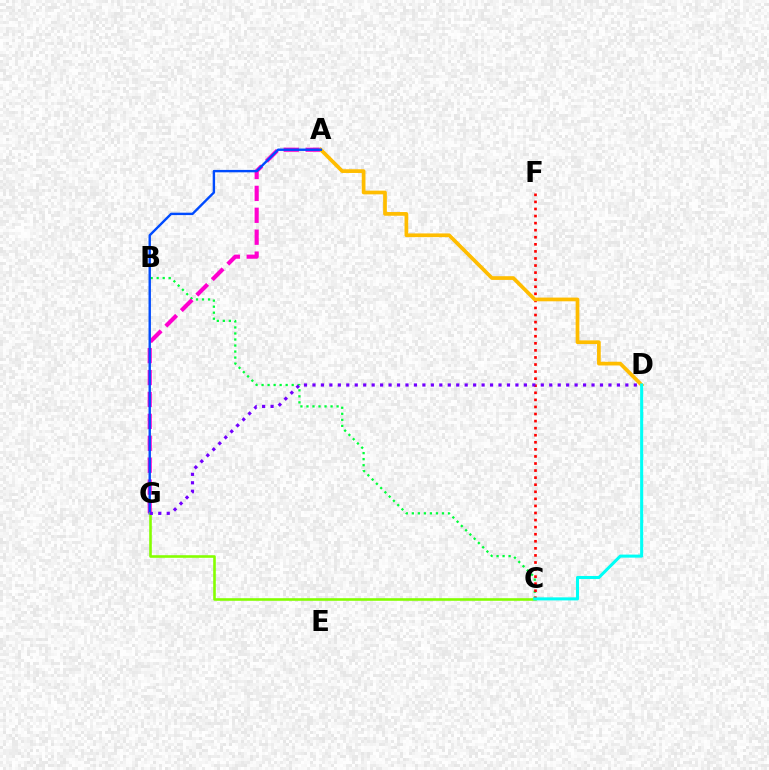{('B', 'C'): [{'color': '#00ff39', 'line_style': 'dotted', 'thickness': 1.64}], ('C', 'F'): [{'color': '#ff0000', 'line_style': 'dotted', 'thickness': 1.92}], ('A', 'G'): [{'color': '#ff00cf', 'line_style': 'dashed', 'thickness': 2.98}, {'color': '#004bff', 'line_style': 'solid', 'thickness': 1.73}], ('A', 'D'): [{'color': '#ffbd00', 'line_style': 'solid', 'thickness': 2.67}], ('C', 'G'): [{'color': '#84ff00', 'line_style': 'solid', 'thickness': 1.88}], ('D', 'G'): [{'color': '#7200ff', 'line_style': 'dotted', 'thickness': 2.3}], ('C', 'D'): [{'color': '#00fff6', 'line_style': 'solid', 'thickness': 2.2}]}